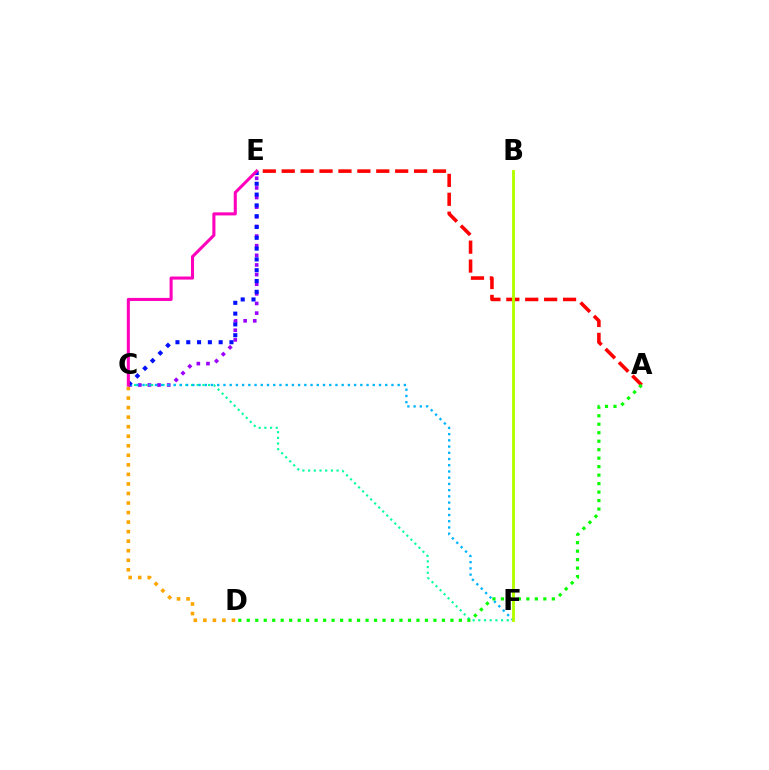{('C', 'F'): [{'color': '#00ff9d', 'line_style': 'dotted', 'thickness': 1.55}, {'color': '#00b5ff', 'line_style': 'dotted', 'thickness': 1.69}], ('A', 'E'): [{'color': '#ff0000', 'line_style': 'dashed', 'thickness': 2.57}], ('C', 'E'): [{'color': '#9b00ff', 'line_style': 'dotted', 'thickness': 2.62}, {'color': '#0010ff', 'line_style': 'dotted', 'thickness': 2.93}, {'color': '#ff00bd', 'line_style': 'solid', 'thickness': 2.2}], ('A', 'D'): [{'color': '#08ff00', 'line_style': 'dotted', 'thickness': 2.31}], ('B', 'F'): [{'color': '#b3ff00', 'line_style': 'solid', 'thickness': 2.08}], ('C', 'D'): [{'color': '#ffa500', 'line_style': 'dotted', 'thickness': 2.59}]}